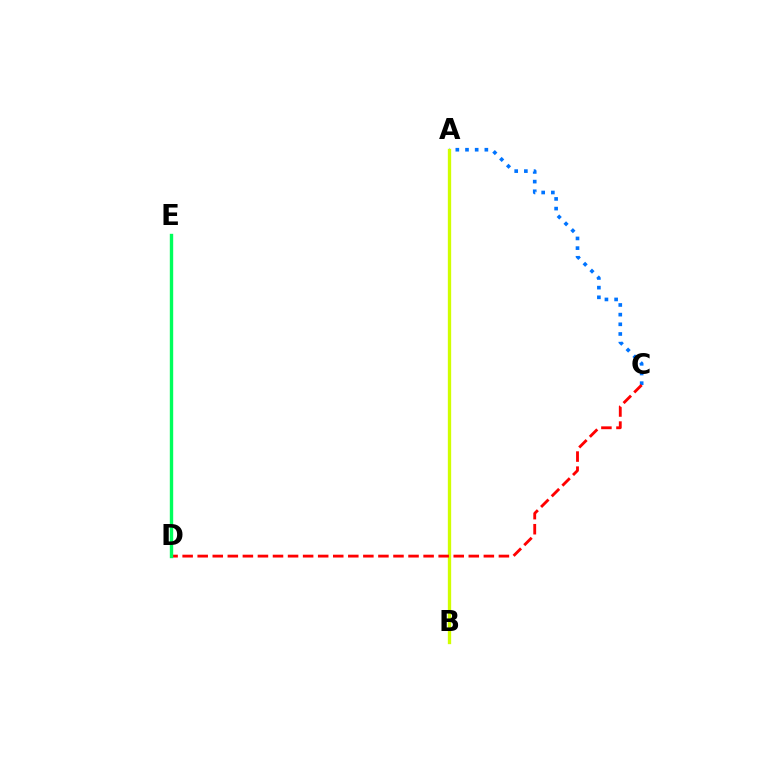{('A', 'C'): [{'color': '#0074ff', 'line_style': 'dotted', 'thickness': 2.63}], ('A', 'B'): [{'color': '#d1ff00', 'line_style': 'solid', 'thickness': 2.4}], ('C', 'D'): [{'color': '#ff0000', 'line_style': 'dashed', 'thickness': 2.05}], ('D', 'E'): [{'color': '#b900ff', 'line_style': 'dotted', 'thickness': 1.98}, {'color': '#00ff5c', 'line_style': 'solid', 'thickness': 2.43}]}